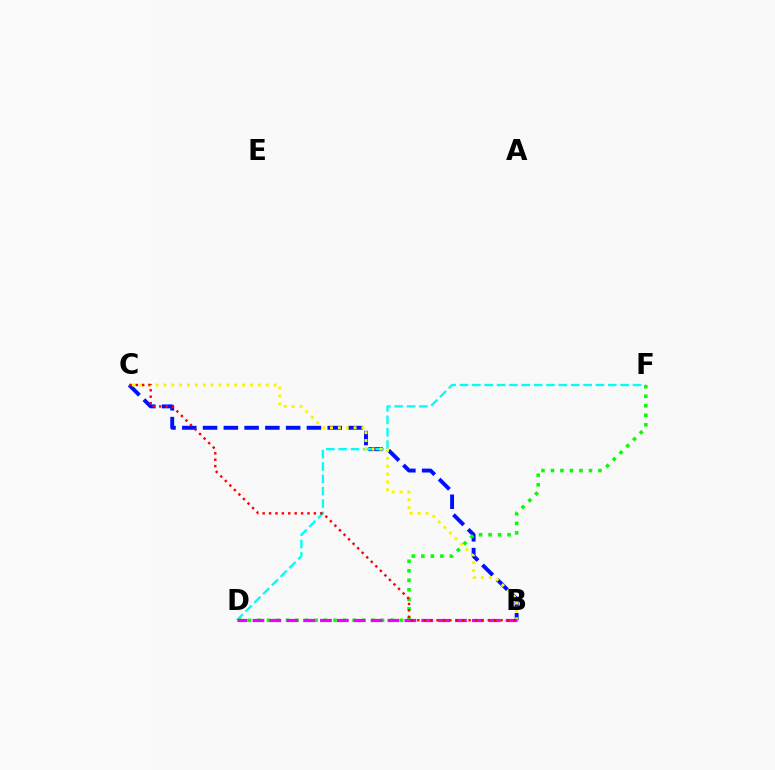{('B', 'C'): [{'color': '#0010ff', 'line_style': 'dashed', 'thickness': 2.82}, {'color': '#fcf500', 'line_style': 'dotted', 'thickness': 2.14}, {'color': '#ff0000', 'line_style': 'dotted', 'thickness': 1.74}], ('D', 'F'): [{'color': '#00fff6', 'line_style': 'dashed', 'thickness': 1.68}, {'color': '#08ff00', 'line_style': 'dotted', 'thickness': 2.58}], ('B', 'D'): [{'color': '#ee00ff', 'line_style': 'dashed', 'thickness': 2.29}]}